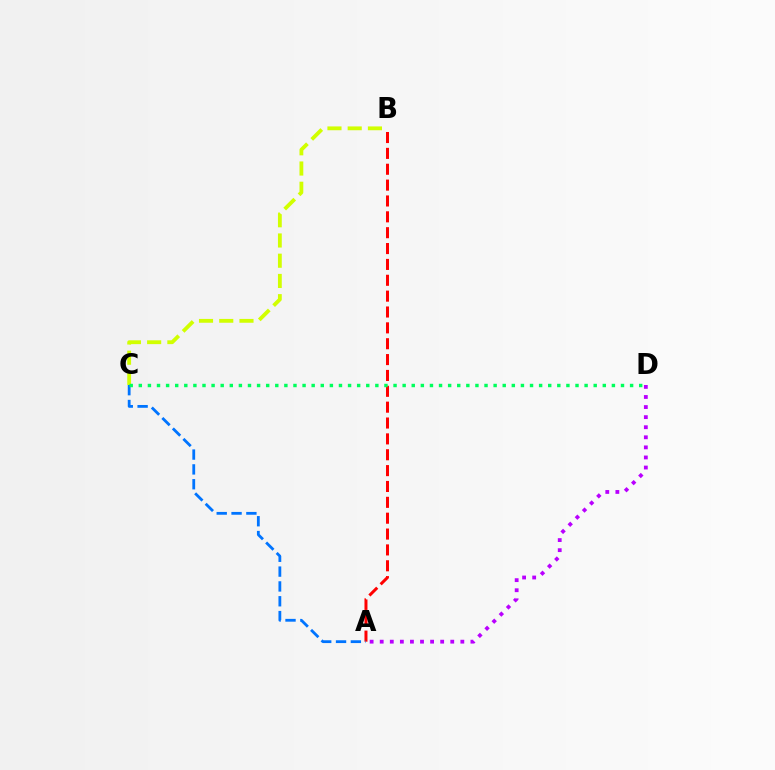{('A', 'B'): [{'color': '#ff0000', 'line_style': 'dashed', 'thickness': 2.15}], ('B', 'C'): [{'color': '#d1ff00', 'line_style': 'dashed', 'thickness': 2.75}], ('A', 'C'): [{'color': '#0074ff', 'line_style': 'dashed', 'thickness': 2.02}], ('C', 'D'): [{'color': '#00ff5c', 'line_style': 'dotted', 'thickness': 2.47}], ('A', 'D'): [{'color': '#b900ff', 'line_style': 'dotted', 'thickness': 2.74}]}